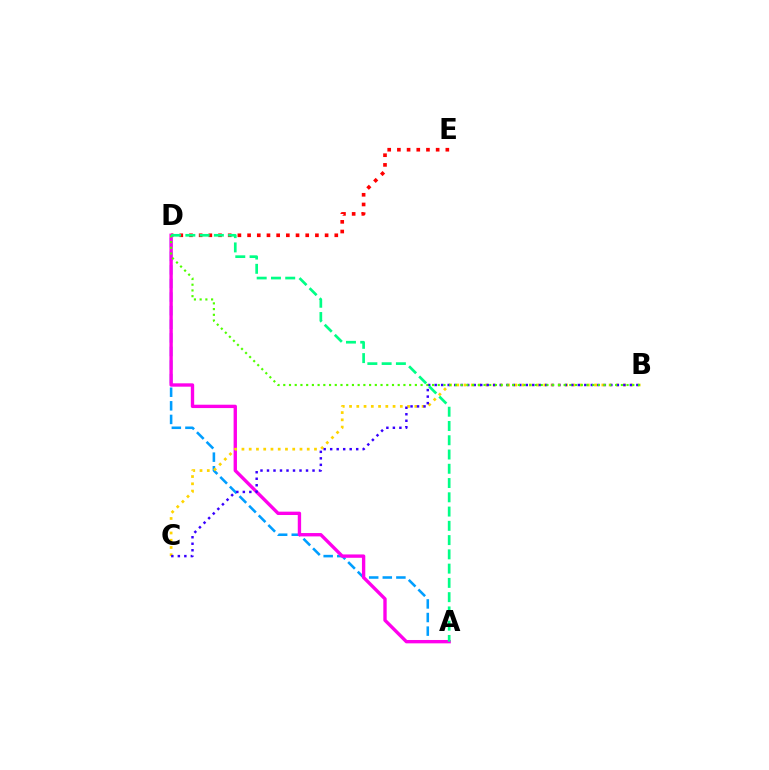{('D', 'E'): [{'color': '#ff0000', 'line_style': 'dotted', 'thickness': 2.63}], ('A', 'D'): [{'color': '#009eff', 'line_style': 'dashed', 'thickness': 1.85}, {'color': '#ff00ed', 'line_style': 'solid', 'thickness': 2.42}, {'color': '#00ff86', 'line_style': 'dashed', 'thickness': 1.94}], ('B', 'C'): [{'color': '#ffd500', 'line_style': 'dotted', 'thickness': 1.97}, {'color': '#3700ff', 'line_style': 'dotted', 'thickness': 1.77}], ('B', 'D'): [{'color': '#4fff00', 'line_style': 'dotted', 'thickness': 1.55}]}